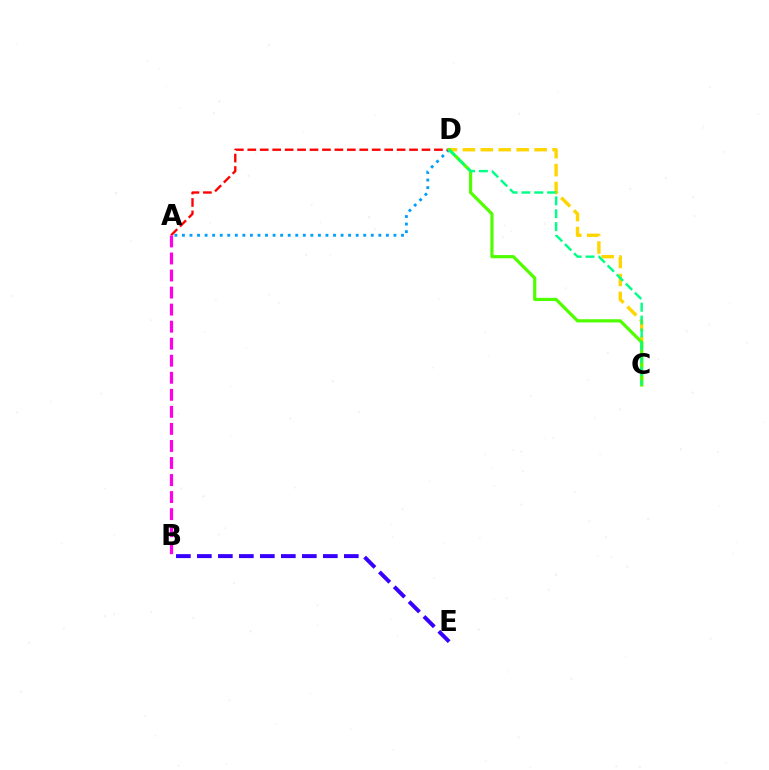{('A', 'D'): [{'color': '#009eff', 'line_style': 'dotted', 'thickness': 2.05}, {'color': '#ff0000', 'line_style': 'dashed', 'thickness': 1.69}], ('C', 'D'): [{'color': '#ffd500', 'line_style': 'dashed', 'thickness': 2.44}, {'color': '#4fff00', 'line_style': 'solid', 'thickness': 2.3}, {'color': '#00ff86', 'line_style': 'dashed', 'thickness': 1.75}], ('A', 'B'): [{'color': '#ff00ed', 'line_style': 'dashed', 'thickness': 2.32}], ('B', 'E'): [{'color': '#3700ff', 'line_style': 'dashed', 'thickness': 2.85}]}